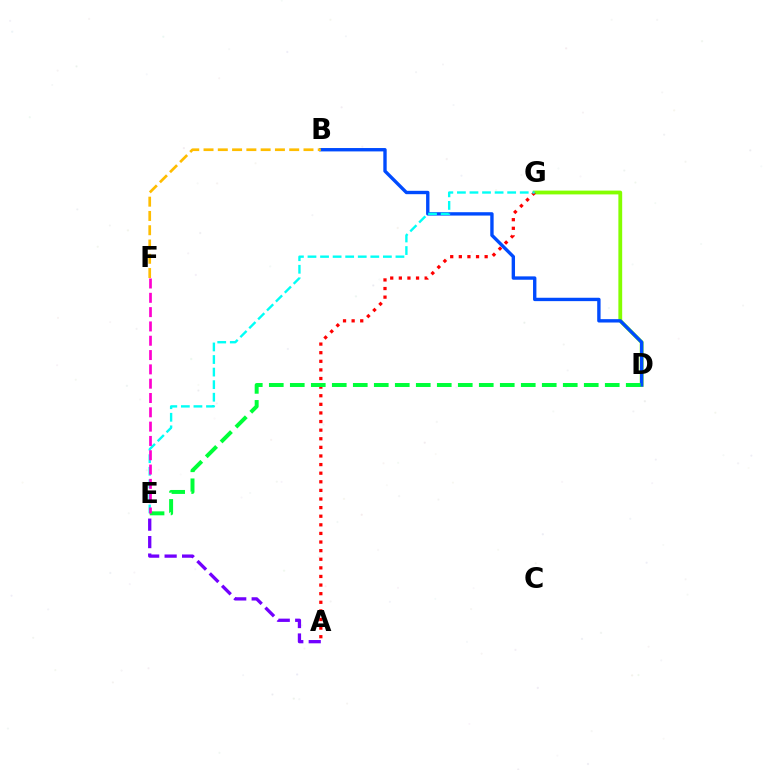{('D', 'G'): [{'color': '#84ff00', 'line_style': 'solid', 'thickness': 2.74}], ('B', 'D'): [{'color': '#004bff', 'line_style': 'solid', 'thickness': 2.43}], ('B', 'F'): [{'color': '#ffbd00', 'line_style': 'dashed', 'thickness': 1.94}], ('A', 'G'): [{'color': '#ff0000', 'line_style': 'dotted', 'thickness': 2.34}], ('E', 'G'): [{'color': '#00fff6', 'line_style': 'dashed', 'thickness': 1.71}], ('A', 'E'): [{'color': '#7200ff', 'line_style': 'dashed', 'thickness': 2.37}], ('D', 'E'): [{'color': '#00ff39', 'line_style': 'dashed', 'thickness': 2.85}], ('E', 'F'): [{'color': '#ff00cf', 'line_style': 'dashed', 'thickness': 1.94}]}